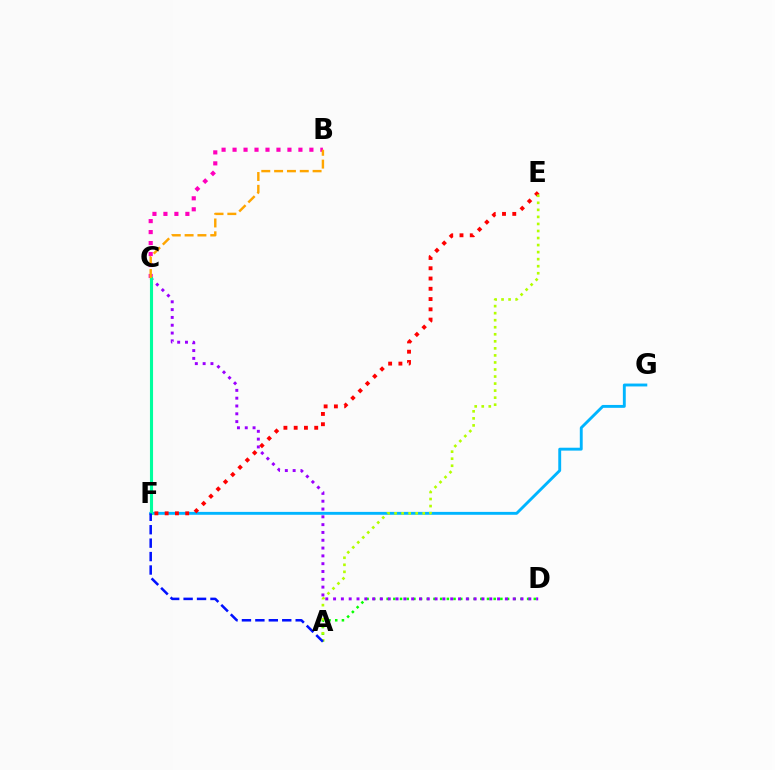{('A', 'D'): [{'color': '#08ff00', 'line_style': 'dotted', 'thickness': 1.82}], ('F', 'G'): [{'color': '#00b5ff', 'line_style': 'solid', 'thickness': 2.08}], ('E', 'F'): [{'color': '#ff0000', 'line_style': 'dotted', 'thickness': 2.79}], ('B', 'C'): [{'color': '#ff00bd', 'line_style': 'dotted', 'thickness': 2.98}, {'color': '#ffa500', 'line_style': 'dashed', 'thickness': 1.74}], ('A', 'E'): [{'color': '#b3ff00', 'line_style': 'dotted', 'thickness': 1.91}], ('C', 'D'): [{'color': '#9b00ff', 'line_style': 'dotted', 'thickness': 2.12}], ('C', 'F'): [{'color': '#00ff9d', 'line_style': 'solid', 'thickness': 2.23}], ('A', 'F'): [{'color': '#0010ff', 'line_style': 'dashed', 'thickness': 1.82}]}